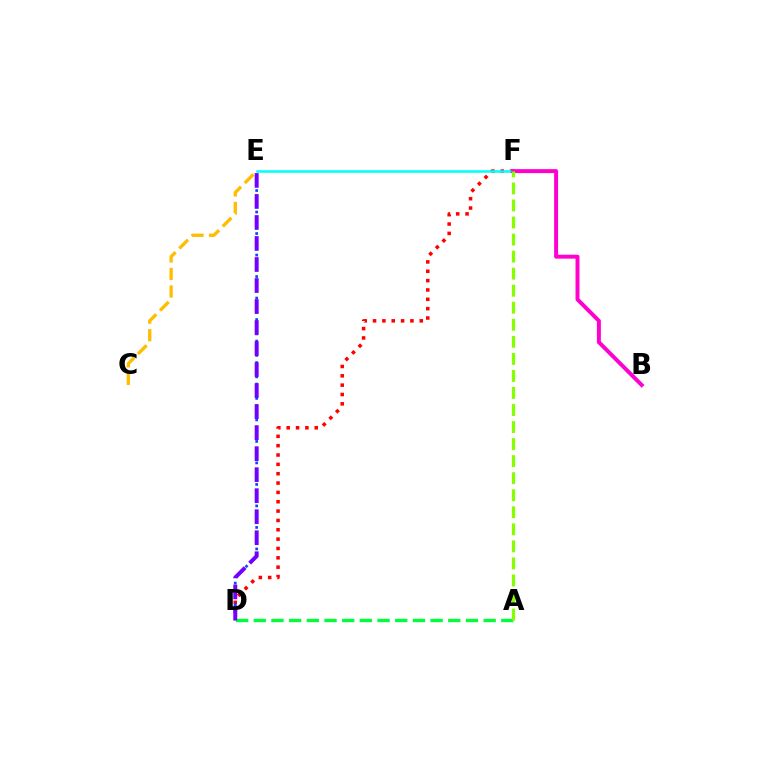{('D', 'F'): [{'color': '#ff0000', 'line_style': 'dotted', 'thickness': 2.54}], ('A', 'D'): [{'color': '#00ff39', 'line_style': 'dashed', 'thickness': 2.4}], ('D', 'E'): [{'color': '#004bff', 'line_style': 'dotted', 'thickness': 1.95}, {'color': '#7200ff', 'line_style': 'dashed', 'thickness': 2.86}], ('E', 'F'): [{'color': '#00fff6', 'line_style': 'solid', 'thickness': 1.81}], ('B', 'F'): [{'color': '#ff00cf', 'line_style': 'solid', 'thickness': 2.84}], ('C', 'E'): [{'color': '#ffbd00', 'line_style': 'dashed', 'thickness': 2.38}], ('A', 'F'): [{'color': '#84ff00', 'line_style': 'dashed', 'thickness': 2.32}]}